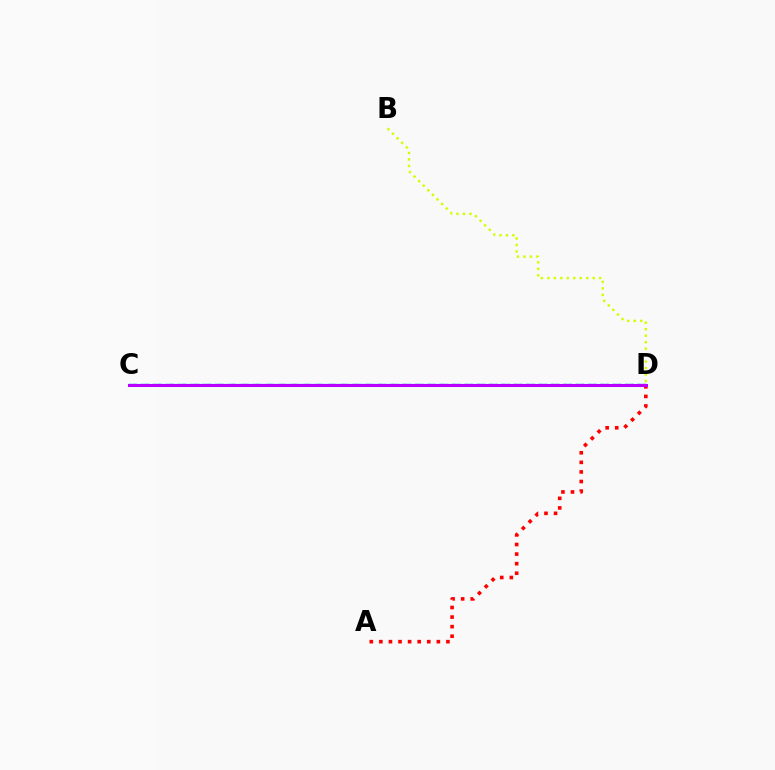{('A', 'D'): [{'color': '#ff0000', 'line_style': 'dotted', 'thickness': 2.6}], ('C', 'D'): [{'color': '#0074ff', 'line_style': 'dashed', 'thickness': 1.68}, {'color': '#00ff5c', 'line_style': 'dotted', 'thickness': 1.67}, {'color': '#b900ff', 'line_style': 'solid', 'thickness': 2.2}], ('B', 'D'): [{'color': '#d1ff00', 'line_style': 'dotted', 'thickness': 1.76}]}